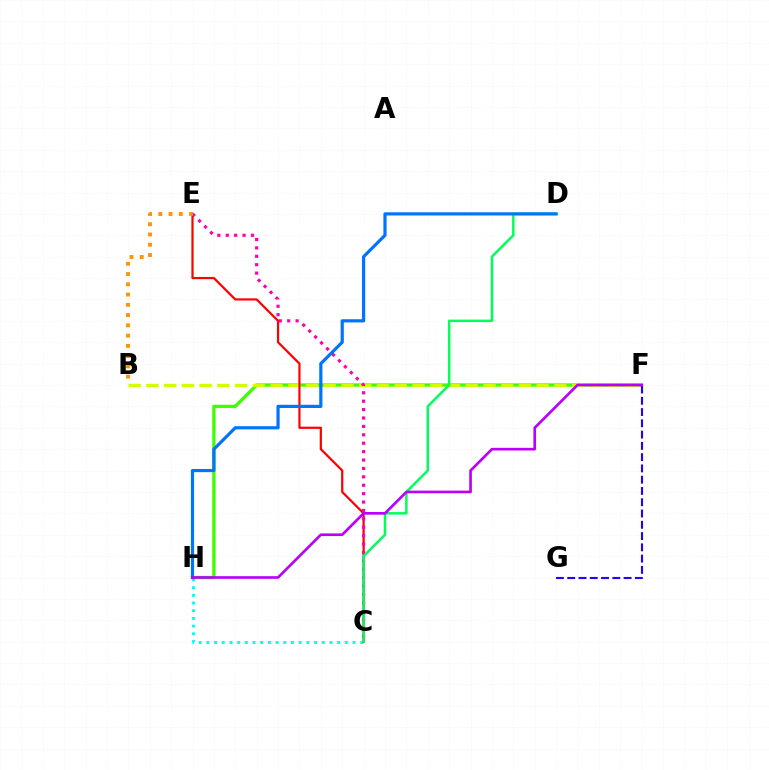{('C', 'H'): [{'color': '#00fff6', 'line_style': 'dotted', 'thickness': 2.09}], ('F', 'H'): [{'color': '#3dff00', 'line_style': 'solid', 'thickness': 2.37}, {'color': '#b900ff', 'line_style': 'solid', 'thickness': 1.92}], ('B', 'F'): [{'color': '#d1ff00', 'line_style': 'dashed', 'thickness': 2.41}], ('C', 'E'): [{'color': '#ff0000', 'line_style': 'solid', 'thickness': 1.59}, {'color': '#ff00ac', 'line_style': 'dotted', 'thickness': 2.28}], ('B', 'E'): [{'color': '#ff9400', 'line_style': 'dotted', 'thickness': 2.79}], ('C', 'D'): [{'color': '#00ff5c', 'line_style': 'solid', 'thickness': 1.8}], ('F', 'G'): [{'color': '#2500ff', 'line_style': 'dashed', 'thickness': 1.53}], ('D', 'H'): [{'color': '#0074ff', 'line_style': 'solid', 'thickness': 2.3}]}